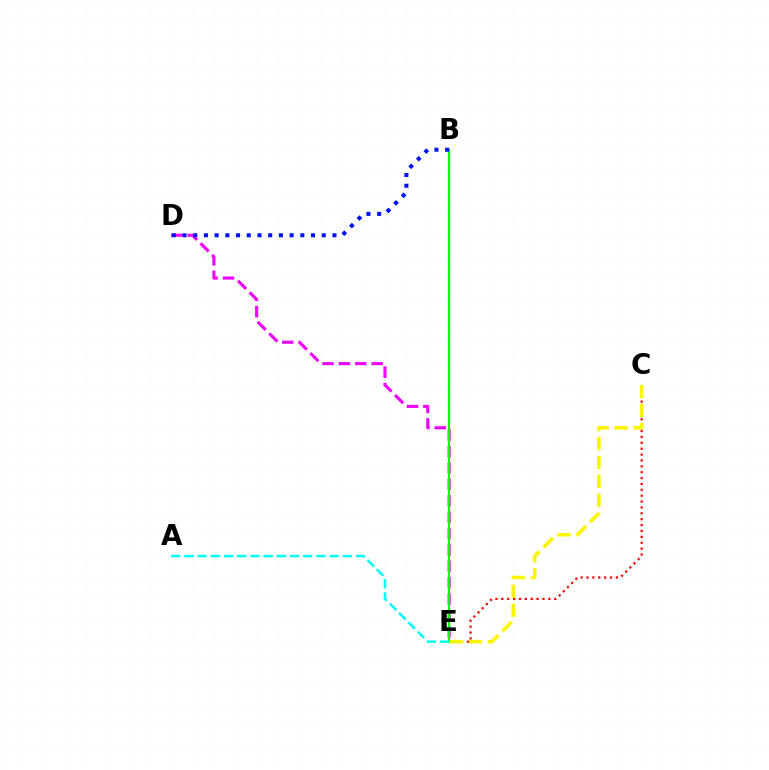{('C', 'E'): [{'color': '#ff0000', 'line_style': 'dotted', 'thickness': 1.6}, {'color': '#fcf500', 'line_style': 'dashed', 'thickness': 2.57}], ('D', 'E'): [{'color': '#ee00ff', 'line_style': 'dashed', 'thickness': 2.23}], ('B', 'E'): [{'color': '#08ff00', 'line_style': 'solid', 'thickness': 1.58}], ('B', 'D'): [{'color': '#0010ff', 'line_style': 'dotted', 'thickness': 2.91}], ('A', 'E'): [{'color': '#00fff6', 'line_style': 'dashed', 'thickness': 1.79}]}